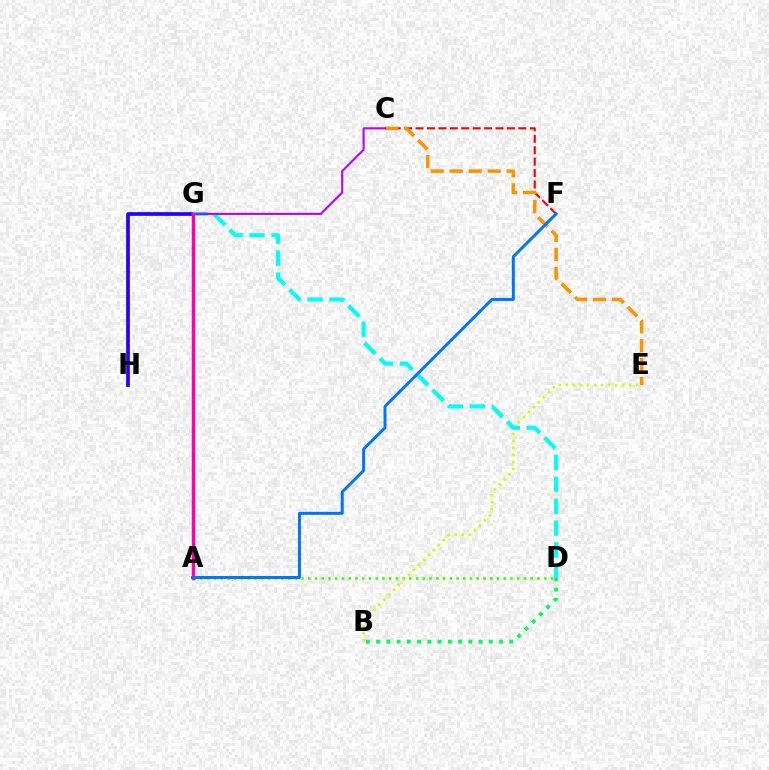{('C', 'F'): [{'color': '#ff0000', 'line_style': 'dashed', 'thickness': 1.55}], ('A', 'D'): [{'color': '#3dff00', 'line_style': 'dotted', 'thickness': 1.83}], ('G', 'H'): [{'color': '#2500ff', 'line_style': 'solid', 'thickness': 2.66}], ('C', 'E'): [{'color': '#ff9400', 'line_style': 'dashed', 'thickness': 2.58}], ('B', 'E'): [{'color': '#d1ff00', 'line_style': 'dotted', 'thickness': 1.91}], ('D', 'G'): [{'color': '#00fff6', 'line_style': 'dashed', 'thickness': 2.98}], ('B', 'D'): [{'color': '#00ff5c', 'line_style': 'dotted', 'thickness': 2.78}], ('C', 'G'): [{'color': '#b900ff', 'line_style': 'solid', 'thickness': 1.52}], ('A', 'G'): [{'color': '#ff00ac', 'line_style': 'solid', 'thickness': 2.47}], ('A', 'F'): [{'color': '#0074ff', 'line_style': 'solid', 'thickness': 2.14}]}